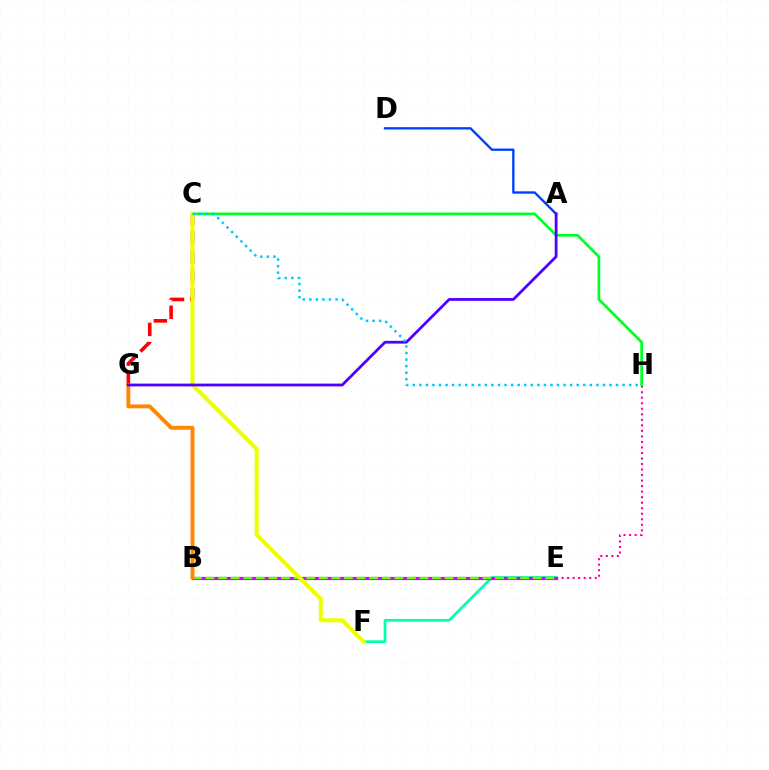{('C', 'G'): [{'color': '#ff0000', 'line_style': 'dashed', 'thickness': 2.61}], ('E', 'F'): [{'color': '#00ffaf', 'line_style': 'solid', 'thickness': 1.94}], ('B', 'E'): [{'color': '#d600ff', 'line_style': 'solid', 'thickness': 2.31}, {'color': '#66ff00', 'line_style': 'dashed', 'thickness': 1.71}], ('E', 'H'): [{'color': '#ff00a0', 'line_style': 'dotted', 'thickness': 1.5}], ('A', 'D'): [{'color': '#003fff', 'line_style': 'solid', 'thickness': 1.7}], ('C', 'H'): [{'color': '#00ff27', 'line_style': 'solid', 'thickness': 1.96}, {'color': '#00c7ff', 'line_style': 'dotted', 'thickness': 1.78}], ('B', 'G'): [{'color': '#ff8800', 'line_style': 'solid', 'thickness': 2.83}], ('C', 'F'): [{'color': '#eeff00', 'line_style': 'solid', 'thickness': 2.92}], ('A', 'G'): [{'color': '#4f00ff', 'line_style': 'solid', 'thickness': 2.01}]}